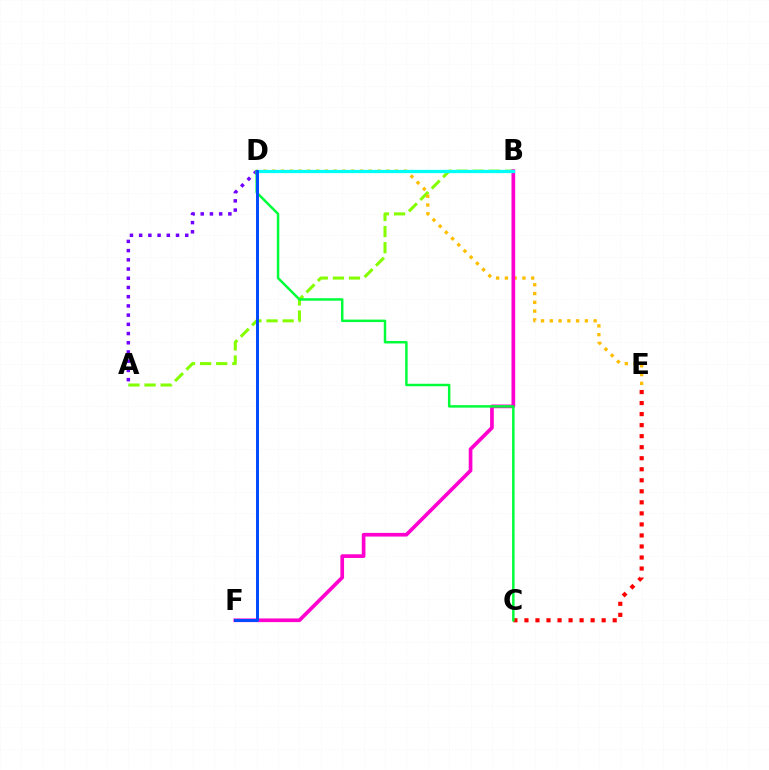{('A', 'B'): [{'color': '#84ff00', 'line_style': 'dashed', 'thickness': 2.19}], ('C', 'E'): [{'color': '#ff0000', 'line_style': 'dotted', 'thickness': 3.0}], ('A', 'D'): [{'color': '#7200ff', 'line_style': 'dotted', 'thickness': 2.5}], ('D', 'E'): [{'color': '#ffbd00', 'line_style': 'dotted', 'thickness': 2.38}], ('B', 'F'): [{'color': '#ff00cf', 'line_style': 'solid', 'thickness': 2.65}], ('C', 'D'): [{'color': '#00ff39', 'line_style': 'solid', 'thickness': 1.78}], ('B', 'D'): [{'color': '#00fff6', 'line_style': 'solid', 'thickness': 2.35}], ('D', 'F'): [{'color': '#004bff', 'line_style': 'solid', 'thickness': 2.13}]}